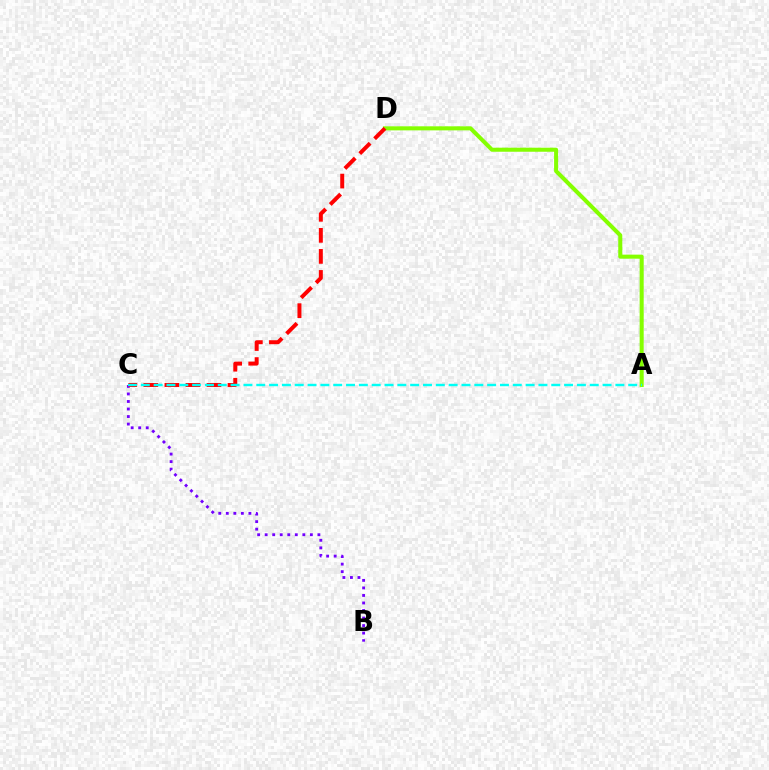{('A', 'D'): [{'color': '#84ff00', 'line_style': 'solid', 'thickness': 2.92}], ('B', 'C'): [{'color': '#7200ff', 'line_style': 'dotted', 'thickness': 2.05}], ('C', 'D'): [{'color': '#ff0000', 'line_style': 'dashed', 'thickness': 2.86}], ('A', 'C'): [{'color': '#00fff6', 'line_style': 'dashed', 'thickness': 1.74}]}